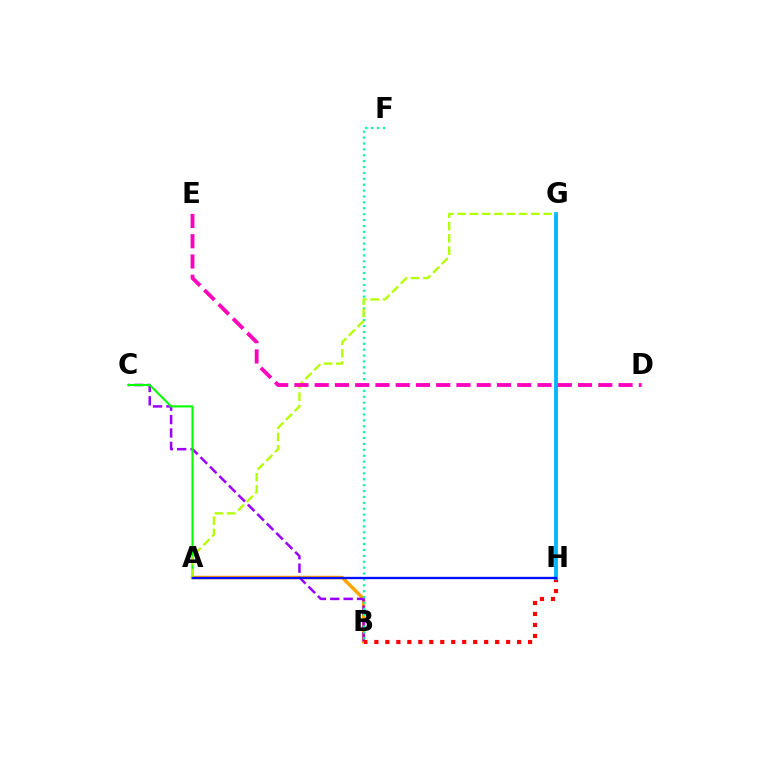{('A', 'B'): [{'color': '#ffa500', 'line_style': 'solid', 'thickness': 2.5}], ('B', 'C'): [{'color': '#9b00ff', 'line_style': 'dashed', 'thickness': 1.82}], ('B', 'H'): [{'color': '#ff0000', 'line_style': 'dotted', 'thickness': 2.98}], ('B', 'F'): [{'color': '#00ff9d', 'line_style': 'dotted', 'thickness': 1.6}], ('G', 'H'): [{'color': '#00b5ff', 'line_style': 'solid', 'thickness': 2.73}], ('A', 'C'): [{'color': '#08ff00', 'line_style': 'solid', 'thickness': 1.52}], ('A', 'G'): [{'color': '#b3ff00', 'line_style': 'dashed', 'thickness': 1.67}], ('D', 'E'): [{'color': '#ff00bd', 'line_style': 'dashed', 'thickness': 2.75}], ('A', 'H'): [{'color': '#0010ff', 'line_style': 'solid', 'thickness': 1.67}]}